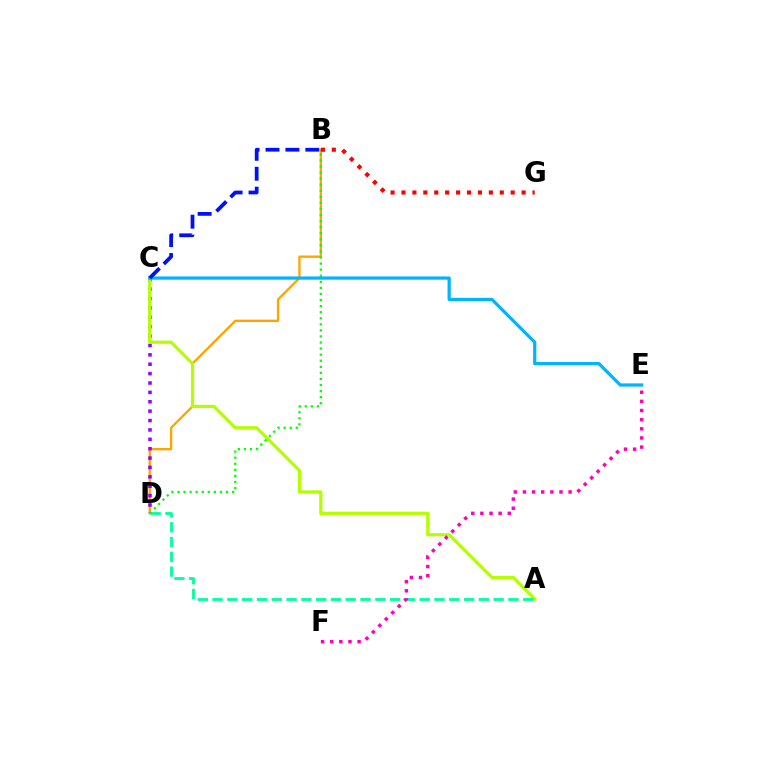{('B', 'D'): [{'color': '#ffa500', 'line_style': 'solid', 'thickness': 1.68}, {'color': '#08ff00', 'line_style': 'dotted', 'thickness': 1.65}], ('C', 'D'): [{'color': '#9b00ff', 'line_style': 'dotted', 'thickness': 2.55}], ('A', 'C'): [{'color': '#b3ff00', 'line_style': 'solid', 'thickness': 2.31}], ('A', 'D'): [{'color': '#00ff9d', 'line_style': 'dashed', 'thickness': 2.01}], ('E', 'F'): [{'color': '#ff00bd', 'line_style': 'dotted', 'thickness': 2.48}], ('C', 'E'): [{'color': '#00b5ff', 'line_style': 'solid', 'thickness': 2.32}], ('B', 'G'): [{'color': '#ff0000', 'line_style': 'dotted', 'thickness': 2.97}], ('B', 'C'): [{'color': '#0010ff', 'line_style': 'dashed', 'thickness': 2.71}]}